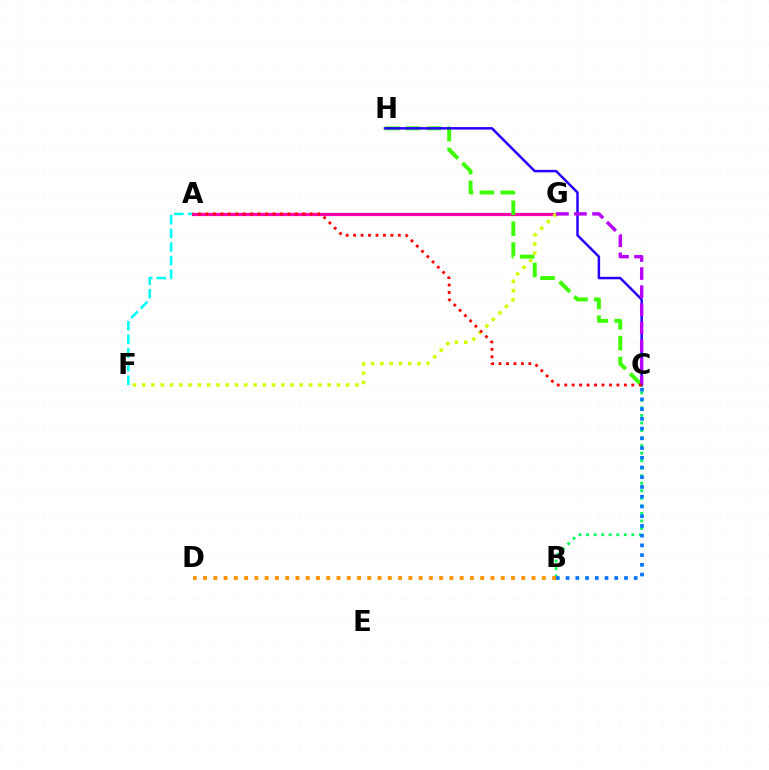{('B', 'C'): [{'color': '#00ff5c', 'line_style': 'dotted', 'thickness': 2.05}, {'color': '#0074ff', 'line_style': 'dotted', 'thickness': 2.64}], ('B', 'D'): [{'color': '#ff9400', 'line_style': 'dotted', 'thickness': 2.79}], ('A', 'G'): [{'color': '#ff00ac', 'line_style': 'solid', 'thickness': 2.3}], ('C', 'H'): [{'color': '#3dff00', 'line_style': 'dashed', 'thickness': 2.84}, {'color': '#2500ff', 'line_style': 'solid', 'thickness': 1.79}], ('A', 'F'): [{'color': '#00fff6', 'line_style': 'dashed', 'thickness': 1.85}], ('F', 'G'): [{'color': '#d1ff00', 'line_style': 'dotted', 'thickness': 2.52}], ('C', 'G'): [{'color': '#b900ff', 'line_style': 'dashed', 'thickness': 2.45}], ('A', 'C'): [{'color': '#ff0000', 'line_style': 'dotted', 'thickness': 2.03}]}